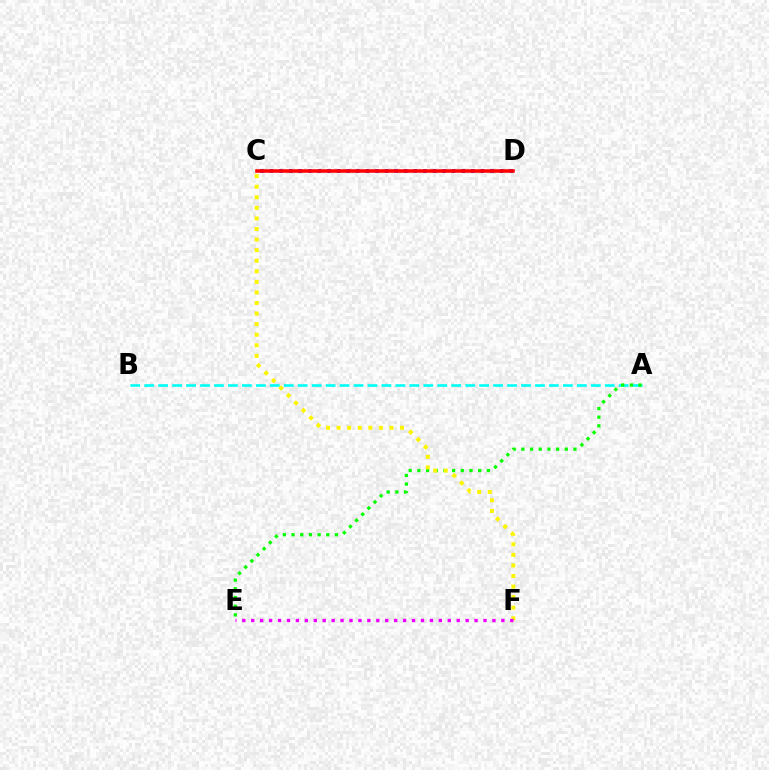{('C', 'D'): [{'color': '#0010ff', 'line_style': 'dotted', 'thickness': 2.61}, {'color': '#ff0000', 'line_style': 'solid', 'thickness': 2.55}], ('A', 'B'): [{'color': '#00fff6', 'line_style': 'dashed', 'thickness': 1.9}], ('A', 'E'): [{'color': '#08ff00', 'line_style': 'dotted', 'thickness': 2.36}], ('C', 'F'): [{'color': '#fcf500', 'line_style': 'dotted', 'thickness': 2.87}], ('E', 'F'): [{'color': '#ee00ff', 'line_style': 'dotted', 'thickness': 2.43}]}